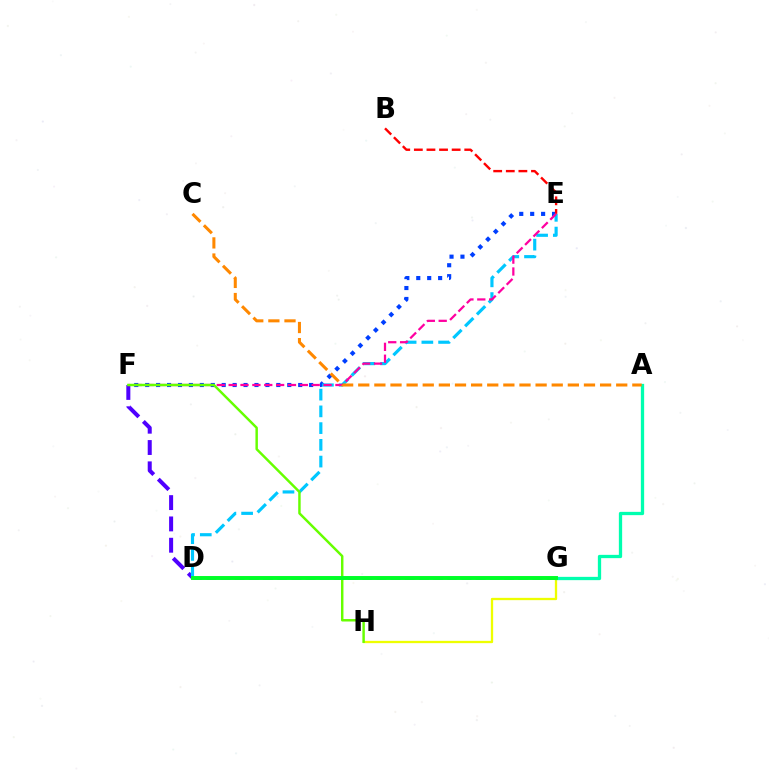{('G', 'H'): [{'color': '#eeff00', 'line_style': 'solid', 'thickness': 1.66}], ('E', 'F'): [{'color': '#003fff', 'line_style': 'dotted', 'thickness': 2.97}, {'color': '#ff00a0', 'line_style': 'dashed', 'thickness': 1.61}], ('A', 'G'): [{'color': '#00ffaf', 'line_style': 'solid', 'thickness': 2.37}], ('B', 'E'): [{'color': '#ff0000', 'line_style': 'dashed', 'thickness': 1.71}], ('D', 'G'): [{'color': '#d600ff', 'line_style': 'dashed', 'thickness': 1.93}, {'color': '#00ff27', 'line_style': 'solid', 'thickness': 2.83}], ('D', 'F'): [{'color': '#4f00ff', 'line_style': 'dashed', 'thickness': 2.9}], ('D', 'E'): [{'color': '#00c7ff', 'line_style': 'dashed', 'thickness': 2.27}], ('F', 'H'): [{'color': '#66ff00', 'line_style': 'solid', 'thickness': 1.77}], ('A', 'C'): [{'color': '#ff8800', 'line_style': 'dashed', 'thickness': 2.19}]}